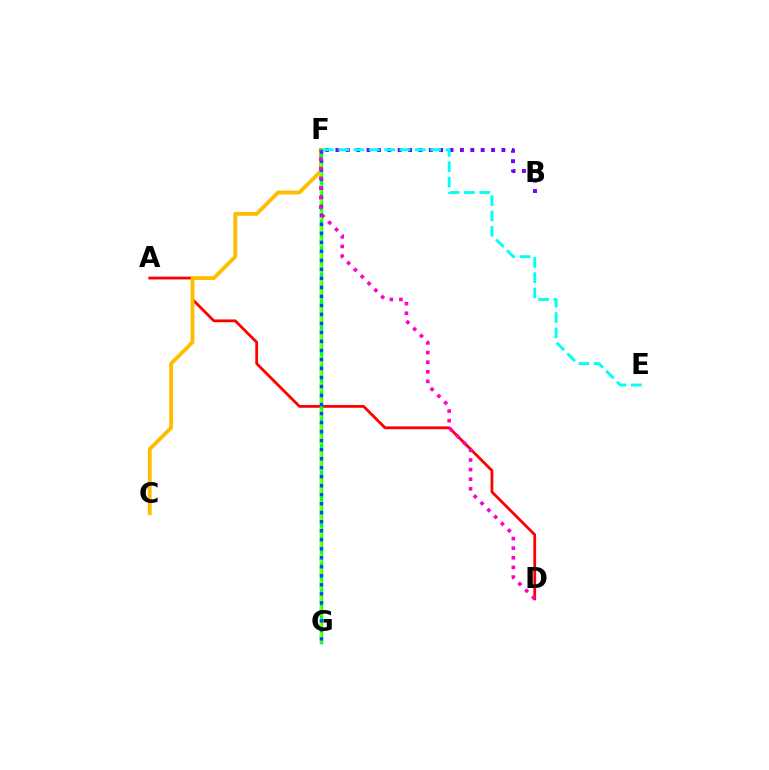{('A', 'D'): [{'color': '#ff0000', 'line_style': 'solid', 'thickness': 2.01}], ('C', 'F'): [{'color': '#ffbd00', 'line_style': 'solid', 'thickness': 2.75}], ('B', 'F'): [{'color': '#7200ff', 'line_style': 'dotted', 'thickness': 2.82}], ('F', 'G'): [{'color': '#00ff39', 'line_style': 'solid', 'thickness': 2.47}, {'color': '#84ff00', 'line_style': 'dashed', 'thickness': 1.79}, {'color': '#004bff', 'line_style': 'dotted', 'thickness': 2.45}], ('E', 'F'): [{'color': '#00fff6', 'line_style': 'dashed', 'thickness': 2.08}], ('D', 'F'): [{'color': '#ff00cf', 'line_style': 'dotted', 'thickness': 2.62}]}